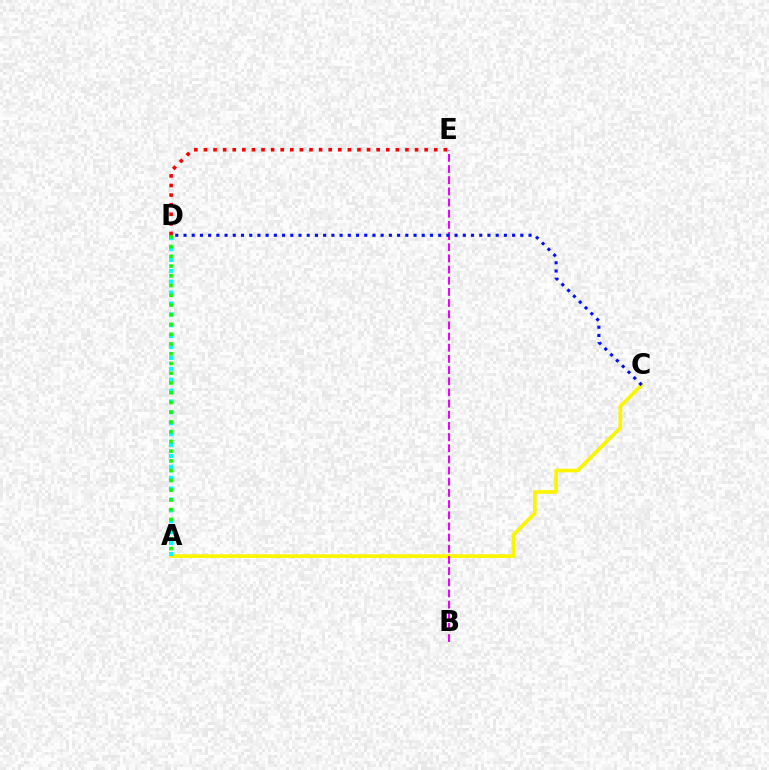{('A', 'C'): [{'color': '#fcf500', 'line_style': 'solid', 'thickness': 2.65}], ('B', 'E'): [{'color': '#ee00ff', 'line_style': 'dashed', 'thickness': 1.52}], ('A', 'D'): [{'color': '#00fff6', 'line_style': 'dotted', 'thickness': 2.96}, {'color': '#08ff00', 'line_style': 'dotted', 'thickness': 2.65}], ('D', 'E'): [{'color': '#ff0000', 'line_style': 'dotted', 'thickness': 2.61}], ('C', 'D'): [{'color': '#0010ff', 'line_style': 'dotted', 'thickness': 2.23}]}